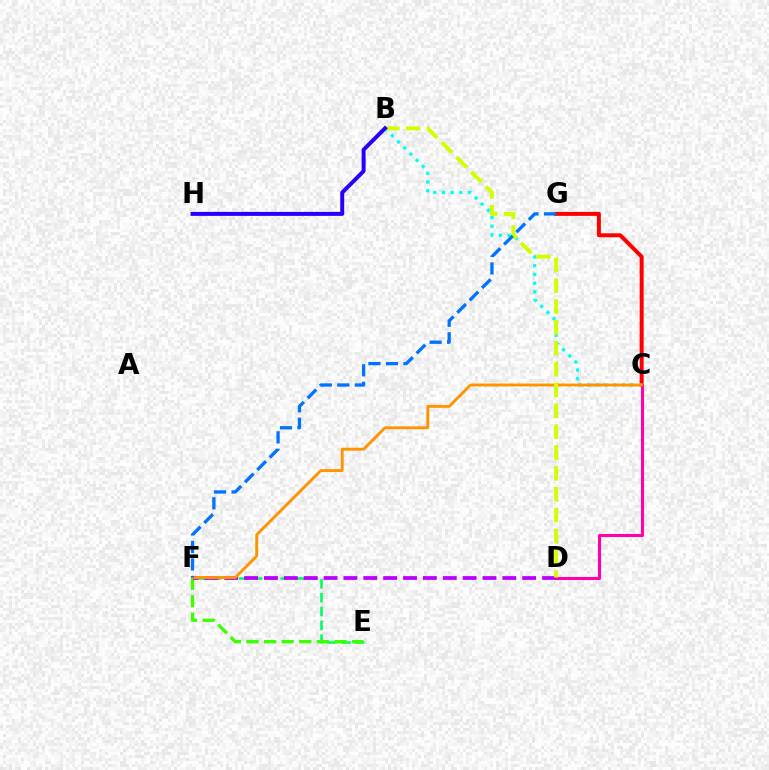{('C', 'G'): [{'color': '#ff0000', 'line_style': 'solid', 'thickness': 2.87}], ('B', 'C'): [{'color': '#00fff6', 'line_style': 'dotted', 'thickness': 2.37}], ('E', 'F'): [{'color': '#00ff5c', 'line_style': 'dashed', 'thickness': 1.88}, {'color': '#3dff00', 'line_style': 'dashed', 'thickness': 2.39}], ('C', 'D'): [{'color': '#ff00ac', 'line_style': 'solid', 'thickness': 2.2}], ('D', 'F'): [{'color': '#b900ff', 'line_style': 'dashed', 'thickness': 2.7}], ('C', 'F'): [{'color': '#ff9400', 'line_style': 'solid', 'thickness': 2.07}], ('B', 'D'): [{'color': '#d1ff00', 'line_style': 'dashed', 'thickness': 2.83}], ('B', 'H'): [{'color': '#2500ff', 'line_style': 'solid', 'thickness': 2.87}], ('F', 'G'): [{'color': '#0074ff', 'line_style': 'dashed', 'thickness': 2.38}]}